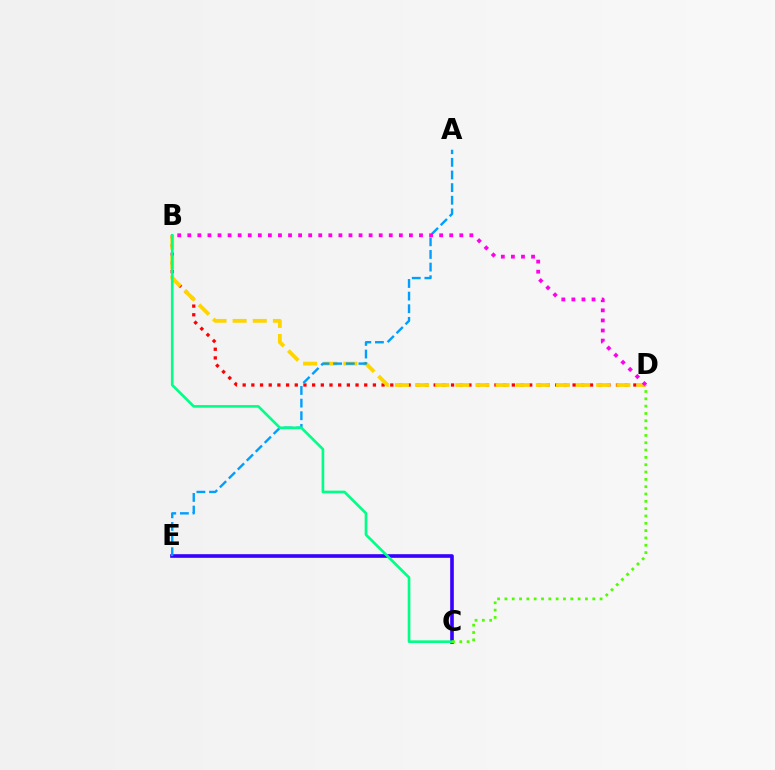{('B', 'D'): [{'color': '#ff0000', 'line_style': 'dotted', 'thickness': 2.36}, {'color': '#ffd500', 'line_style': 'dashed', 'thickness': 2.73}, {'color': '#ff00ed', 'line_style': 'dotted', 'thickness': 2.74}], ('C', 'E'): [{'color': '#3700ff', 'line_style': 'solid', 'thickness': 2.61}], ('A', 'E'): [{'color': '#009eff', 'line_style': 'dashed', 'thickness': 1.72}], ('B', 'C'): [{'color': '#00ff86', 'line_style': 'solid', 'thickness': 1.9}], ('C', 'D'): [{'color': '#4fff00', 'line_style': 'dotted', 'thickness': 1.99}]}